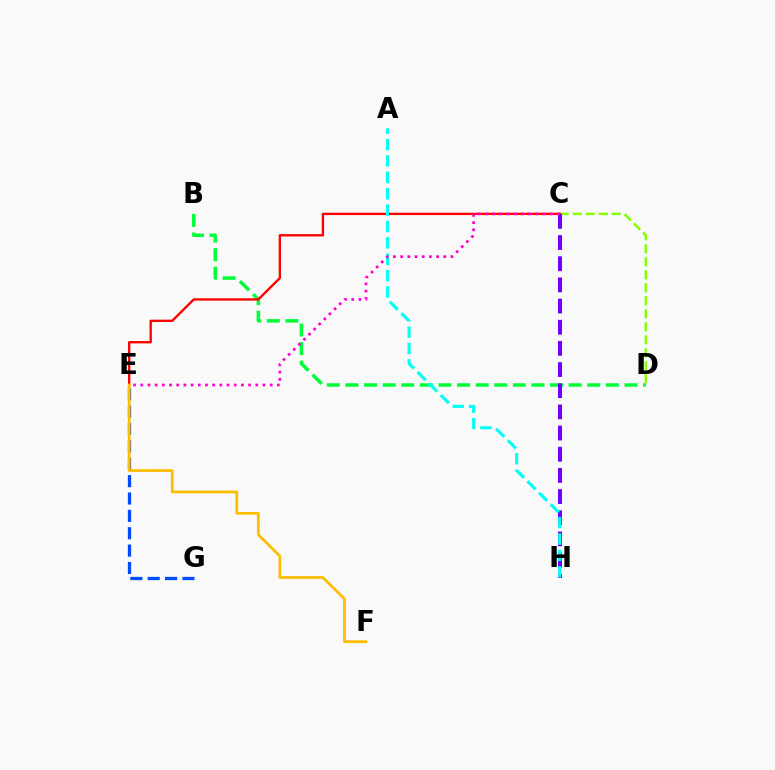{('C', 'D'): [{'color': '#84ff00', 'line_style': 'dashed', 'thickness': 1.77}], ('E', 'G'): [{'color': '#004bff', 'line_style': 'dashed', 'thickness': 2.36}], ('B', 'D'): [{'color': '#00ff39', 'line_style': 'dashed', 'thickness': 2.53}], ('C', 'E'): [{'color': '#ff0000', 'line_style': 'solid', 'thickness': 1.69}, {'color': '#ff00cf', 'line_style': 'dotted', 'thickness': 1.95}], ('E', 'F'): [{'color': '#ffbd00', 'line_style': 'solid', 'thickness': 1.98}], ('C', 'H'): [{'color': '#7200ff', 'line_style': 'dashed', 'thickness': 2.88}], ('A', 'H'): [{'color': '#00fff6', 'line_style': 'dashed', 'thickness': 2.22}]}